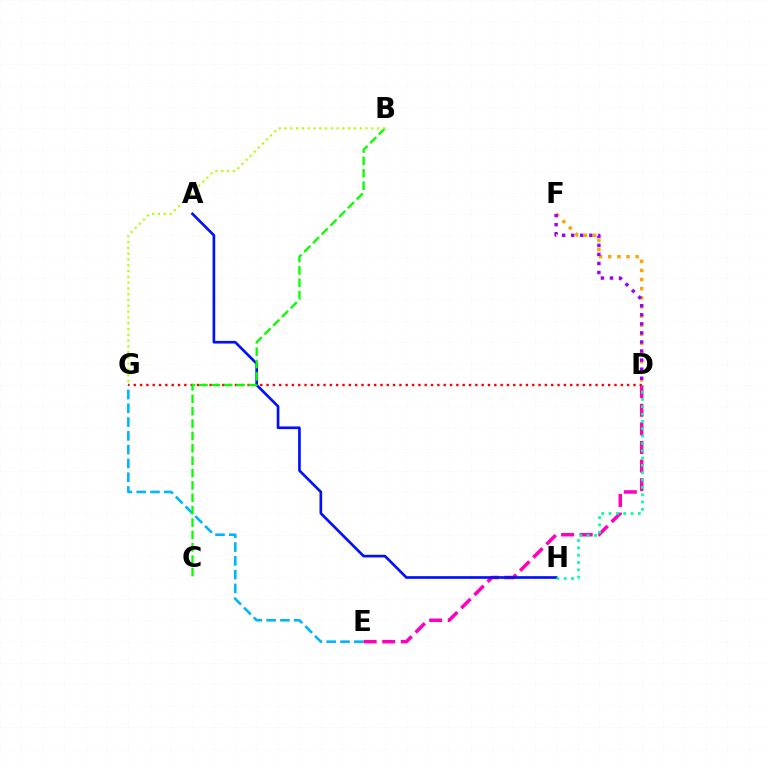{('D', 'E'): [{'color': '#ff00bd', 'line_style': 'dashed', 'thickness': 2.53}], ('A', 'H'): [{'color': '#0010ff', 'line_style': 'solid', 'thickness': 1.92}], ('D', 'F'): [{'color': '#ffa500', 'line_style': 'dotted', 'thickness': 2.48}, {'color': '#9b00ff', 'line_style': 'dotted', 'thickness': 2.46}], ('D', 'G'): [{'color': '#ff0000', 'line_style': 'dotted', 'thickness': 1.72}], ('E', 'G'): [{'color': '#00b5ff', 'line_style': 'dashed', 'thickness': 1.87}], ('D', 'H'): [{'color': '#00ff9d', 'line_style': 'dotted', 'thickness': 1.99}], ('B', 'C'): [{'color': '#08ff00', 'line_style': 'dashed', 'thickness': 1.68}], ('B', 'G'): [{'color': '#b3ff00', 'line_style': 'dotted', 'thickness': 1.57}]}